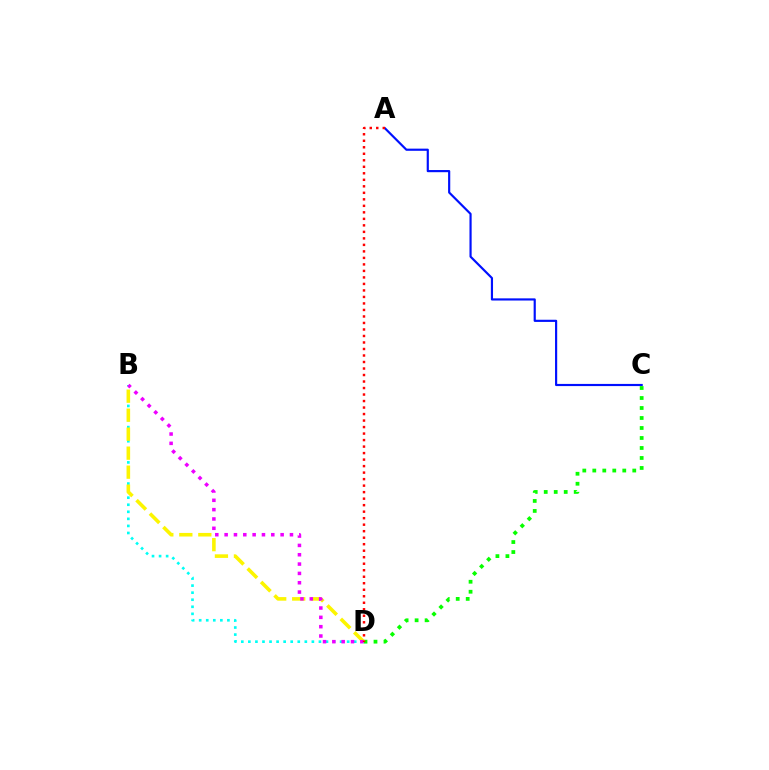{('A', 'C'): [{'color': '#0010ff', 'line_style': 'solid', 'thickness': 1.56}], ('B', 'D'): [{'color': '#00fff6', 'line_style': 'dotted', 'thickness': 1.92}, {'color': '#fcf500', 'line_style': 'dashed', 'thickness': 2.58}, {'color': '#ee00ff', 'line_style': 'dotted', 'thickness': 2.54}], ('C', 'D'): [{'color': '#08ff00', 'line_style': 'dotted', 'thickness': 2.72}], ('A', 'D'): [{'color': '#ff0000', 'line_style': 'dotted', 'thickness': 1.77}]}